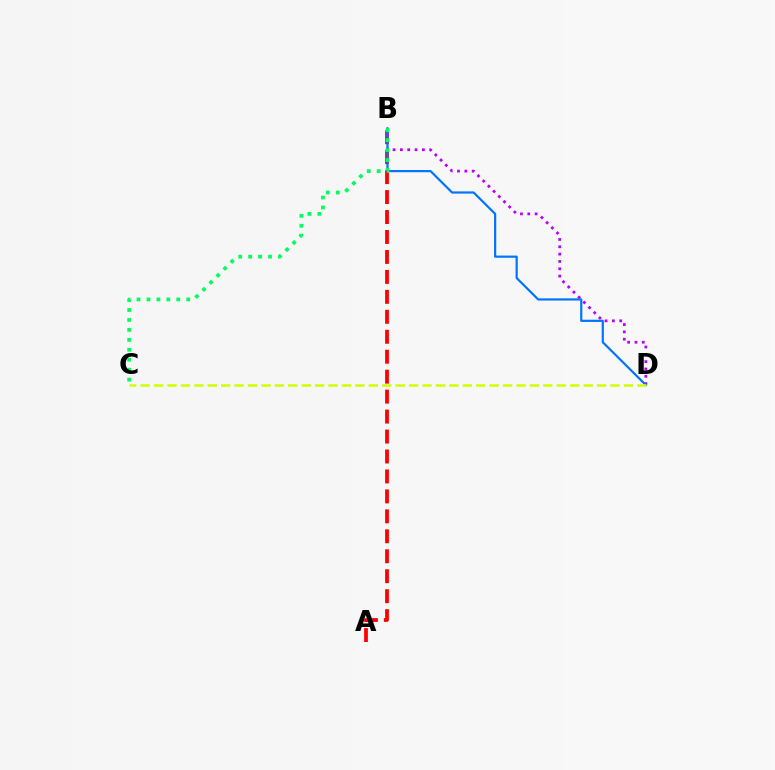{('A', 'B'): [{'color': '#ff0000', 'line_style': 'dashed', 'thickness': 2.71}], ('B', 'D'): [{'color': '#b900ff', 'line_style': 'dotted', 'thickness': 1.99}, {'color': '#0074ff', 'line_style': 'solid', 'thickness': 1.58}], ('B', 'C'): [{'color': '#00ff5c', 'line_style': 'dotted', 'thickness': 2.7}], ('C', 'D'): [{'color': '#d1ff00', 'line_style': 'dashed', 'thickness': 1.82}]}